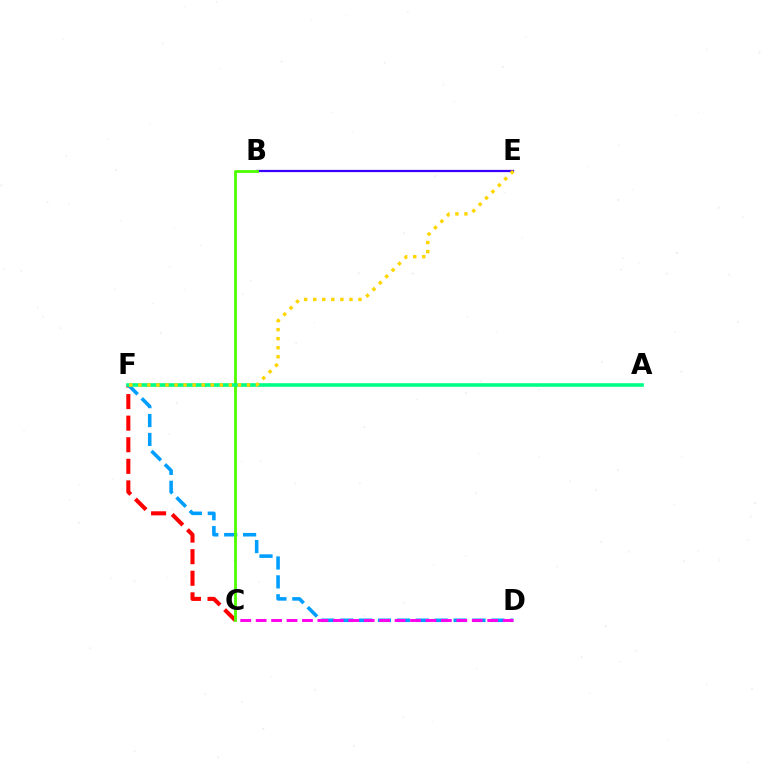{('B', 'E'): [{'color': '#3700ff', 'line_style': 'solid', 'thickness': 1.61}], ('C', 'F'): [{'color': '#ff0000', 'line_style': 'dashed', 'thickness': 2.93}], ('D', 'F'): [{'color': '#009eff', 'line_style': 'dashed', 'thickness': 2.57}], ('B', 'C'): [{'color': '#4fff00', 'line_style': 'solid', 'thickness': 2.04}], ('C', 'D'): [{'color': '#ff00ed', 'line_style': 'dashed', 'thickness': 2.1}], ('A', 'F'): [{'color': '#00ff86', 'line_style': 'solid', 'thickness': 2.61}], ('E', 'F'): [{'color': '#ffd500', 'line_style': 'dotted', 'thickness': 2.46}]}